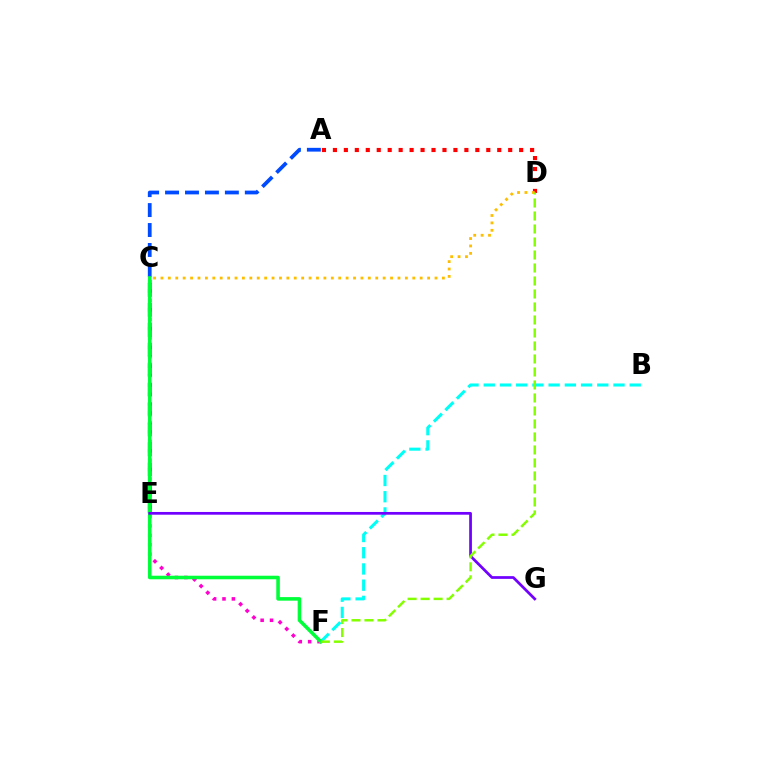{('A', 'D'): [{'color': '#ff0000', 'line_style': 'dotted', 'thickness': 2.98}], ('C', 'F'): [{'color': '#ff00cf', 'line_style': 'dotted', 'thickness': 2.55}, {'color': '#00ff39', 'line_style': 'solid', 'thickness': 2.56}], ('B', 'F'): [{'color': '#00fff6', 'line_style': 'dashed', 'thickness': 2.2}], ('A', 'E'): [{'color': '#004bff', 'line_style': 'dashed', 'thickness': 2.71}], ('C', 'D'): [{'color': '#ffbd00', 'line_style': 'dotted', 'thickness': 2.01}], ('E', 'G'): [{'color': '#7200ff', 'line_style': 'solid', 'thickness': 1.97}], ('D', 'F'): [{'color': '#84ff00', 'line_style': 'dashed', 'thickness': 1.77}]}